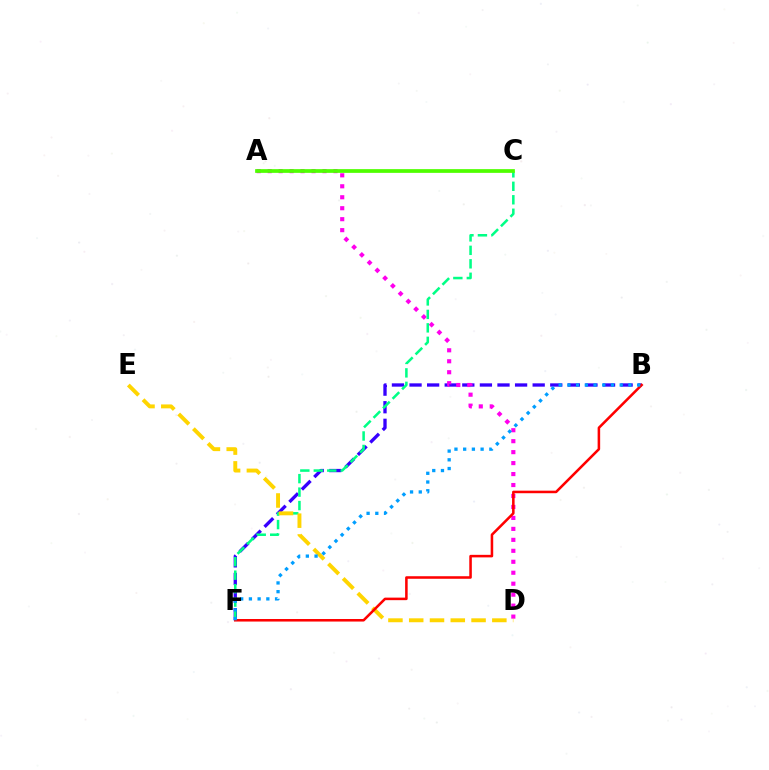{('B', 'F'): [{'color': '#3700ff', 'line_style': 'dashed', 'thickness': 2.39}, {'color': '#ff0000', 'line_style': 'solid', 'thickness': 1.83}, {'color': '#009eff', 'line_style': 'dotted', 'thickness': 2.37}], ('A', 'D'): [{'color': '#ff00ed', 'line_style': 'dotted', 'thickness': 2.98}], ('C', 'F'): [{'color': '#00ff86', 'line_style': 'dashed', 'thickness': 1.83}], ('D', 'E'): [{'color': '#ffd500', 'line_style': 'dashed', 'thickness': 2.82}], ('A', 'C'): [{'color': '#4fff00', 'line_style': 'solid', 'thickness': 2.68}]}